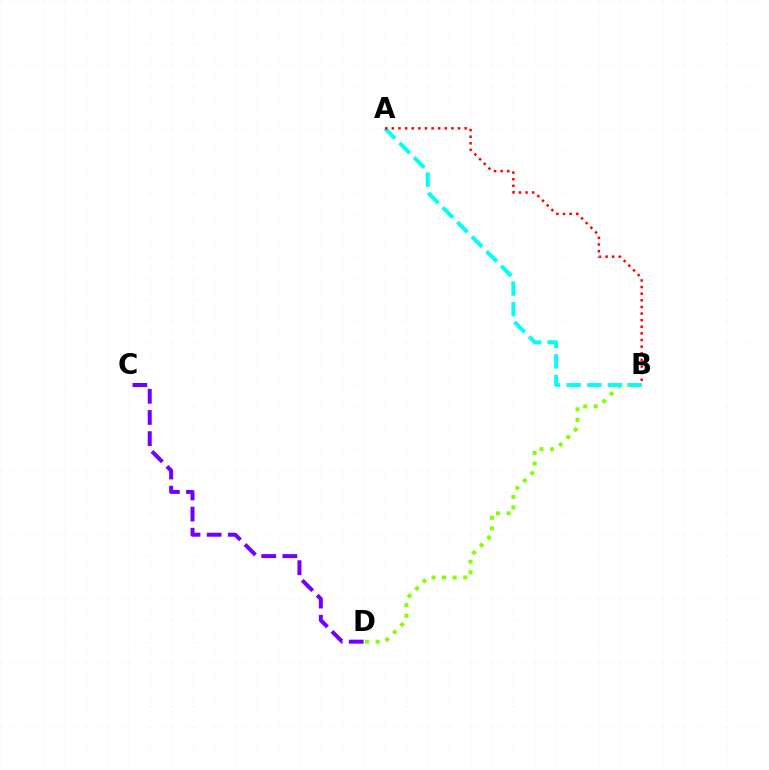{('B', 'D'): [{'color': '#84ff00', 'line_style': 'dotted', 'thickness': 2.87}], ('A', 'B'): [{'color': '#00fff6', 'line_style': 'dashed', 'thickness': 2.8}, {'color': '#ff0000', 'line_style': 'dotted', 'thickness': 1.8}], ('C', 'D'): [{'color': '#7200ff', 'line_style': 'dashed', 'thickness': 2.87}]}